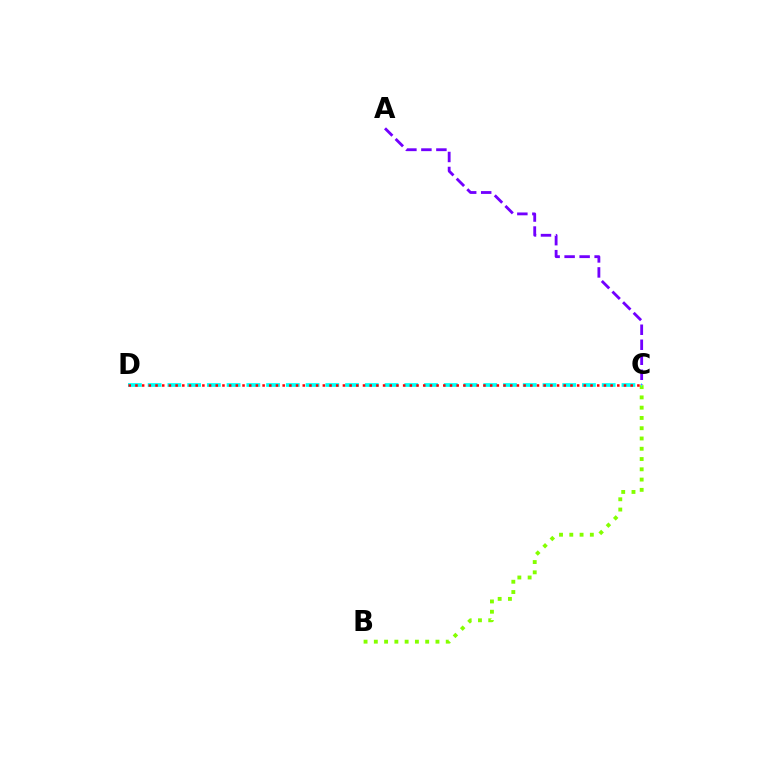{('B', 'C'): [{'color': '#84ff00', 'line_style': 'dotted', 'thickness': 2.79}], ('C', 'D'): [{'color': '#00fff6', 'line_style': 'dashed', 'thickness': 2.68}, {'color': '#ff0000', 'line_style': 'dotted', 'thickness': 1.82}], ('A', 'C'): [{'color': '#7200ff', 'line_style': 'dashed', 'thickness': 2.04}]}